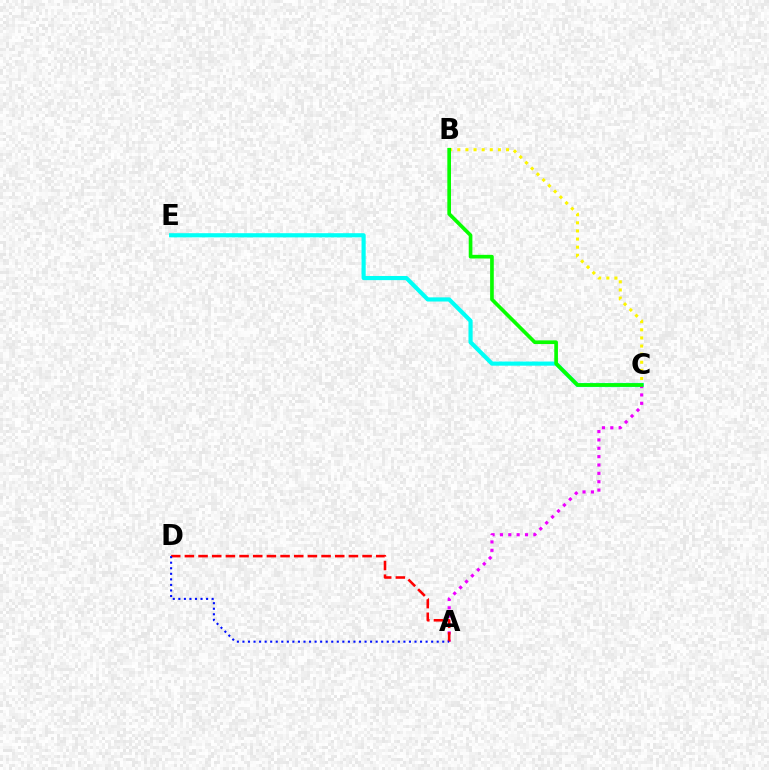{('C', 'E'): [{'color': '#00fff6', 'line_style': 'solid', 'thickness': 2.99}], ('A', 'C'): [{'color': '#ee00ff', 'line_style': 'dotted', 'thickness': 2.27}], ('A', 'D'): [{'color': '#ff0000', 'line_style': 'dashed', 'thickness': 1.86}, {'color': '#0010ff', 'line_style': 'dotted', 'thickness': 1.51}], ('B', 'C'): [{'color': '#fcf500', 'line_style': 'dotted', 'thickness': 2.21}, {'color': '#08ff00', 'line_style': 'solid', 'thickness': 2.64}]}